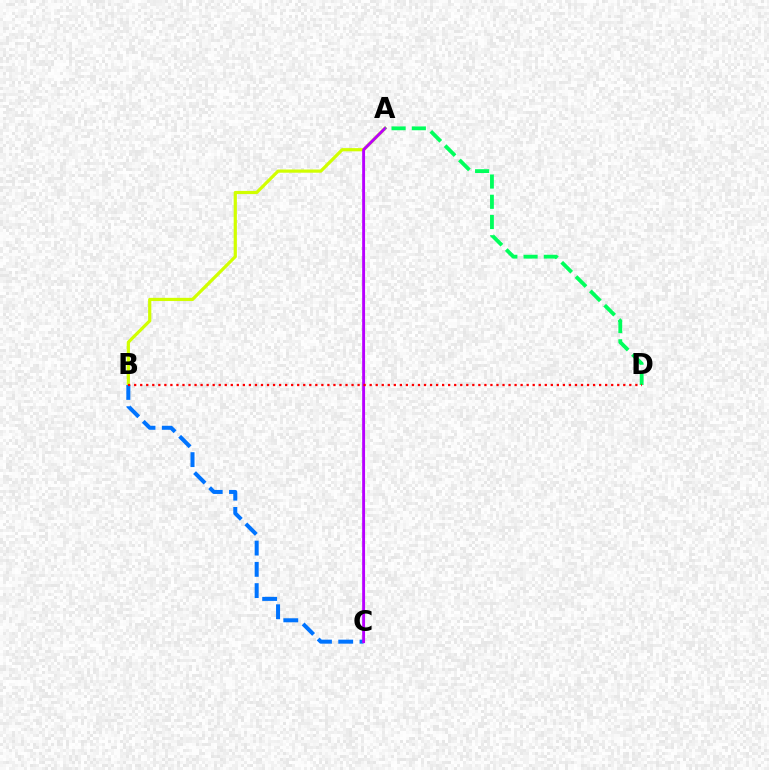{('A', 'B'): [{'color': '#d1ff00', 'line_style': 'solid', 'thickness': 2.3}], ('B', 'C'): [{'color': '#0074ff', 'line_style': 'dashed', 'thickness': 2.89}], ('A', 'C'): [{'color': '#b900ff', 'line_style': 'solid', 'thickness': 2.08}], ('A', 'D'): [{'color': '#00ff5c', 'line_style': 'dashed', 'thickness': 2.75}], ('B', 'D'): [{'color': '#ff0000', 'line_style': 'dotted', 'thickness': 1.64}]}